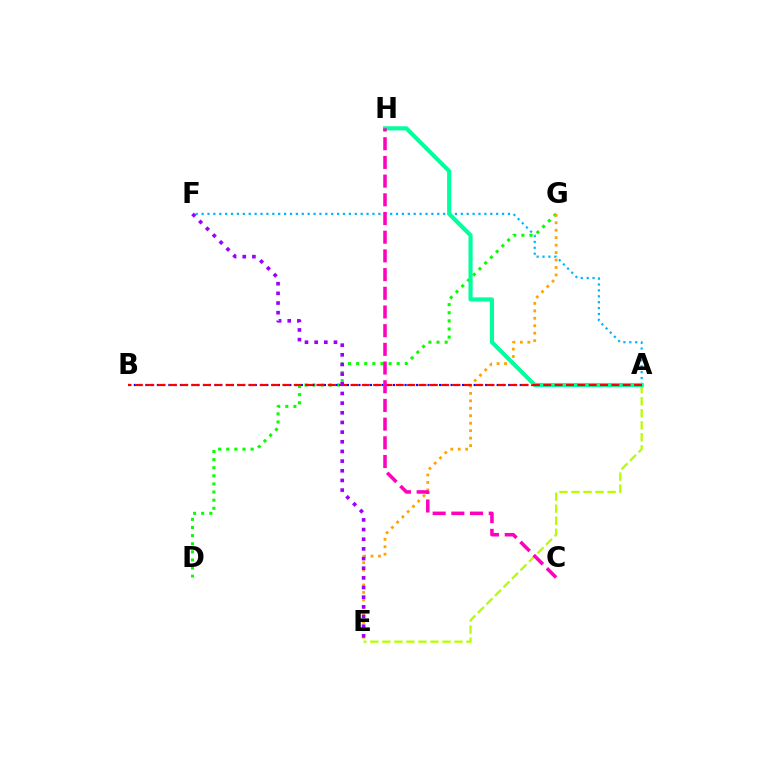{('D', 'G'): [{'color': '#08ff00', 'line_style': 'dotted', 'thickness': 2.2}], ('E', 'G'): [{'color': '#ffa500', 'line_style': 'dotted', 'thickness': 2.03}], ('A', 'F'): [{'color': '#00b5ff', 'line_style': 'dotted', 'thickness': 1.6}], ('A', 'B'): [{'color': '#0010ff', 'line_style': 'dotted', 'thickness': 1.56}, {'color': '#ff0000', 'line_style': 'dashed', 'thickness': 1.54}], ('A', 'E'): [{'color': '#b3ff00', 'line_style': 'dashed', 'thickness': 1.63}], ('A', 'H'): [{'color': '#00ff9d', 'line_style': 'solid', 'thickness': 2.97}], ('E', 'F'): [{'color': '#9b00ff', 'line_style': 'dotted', 'thickness': 2.63}], ('C', 'H'): [{'color': '#ff00bd', 'line_style': 'dashed', 'thickness': 2.54}]}